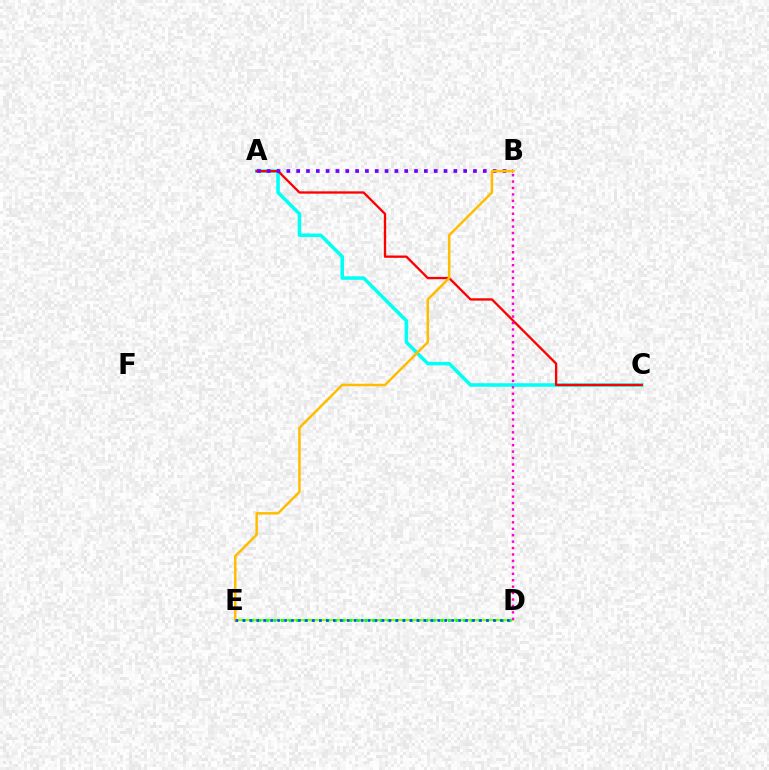{('D', 'E'): [{'color': '#84ff00', 'line_style': 'solid', 'thickness': 1.52}, {'color': '#00ff39', 'line_style': 'dotted', 'thickness': 2.06}, {'color': '#004bff', 'line_style': 'dotted', 'thickness': 1.89}], ('A', 'C'): [{'color': '#00fff6', 'line_style': 'solid', 'thickness': 2.54}, {'color': '#ff0000', 'line_style': 'solid', 'thickness': 1.67}], ('B', 'D'): [{'color': '#ff00cf', 'line_style': 'dotted', 'thickness': 1.75}], ('A', 'B'): [{'color': '#7200ff', 'line_style': 'dotted', 'thickness': 2.67}], ('B', 'E'): [{'color': '#ffbd00', 'line_style': 'solid', 'thickness': 1.8}]}